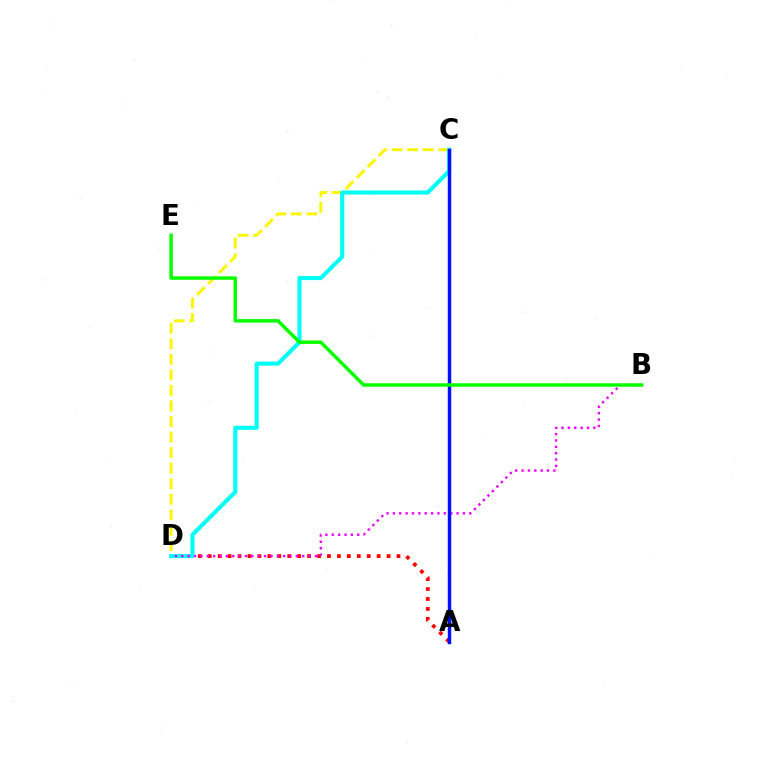{('A', 'D'): [{'color': '#ff0000', 'line_style': 'dotted', 'thickness': 2.7}], ('C', 'D'): [{'color': '#fcf500', 'line_style': 'dashed', 'thickness': 2.11}, {'color': '#00fff6', 'line_style': 'solid', 'thickness': 2.93}], ('B', 'D'): [{'color': '#ee00ff', 'line_style': 'dotted', 'thickness': 1.73}], ('A', 'C'): [{'color': '#0010ff', 'line_style': 'solid', 'thickness': 2.49}], ('B', 'E'): [{'color': '#08ff00', 'line_style': 'solid', 'thickness': 2.51}]}